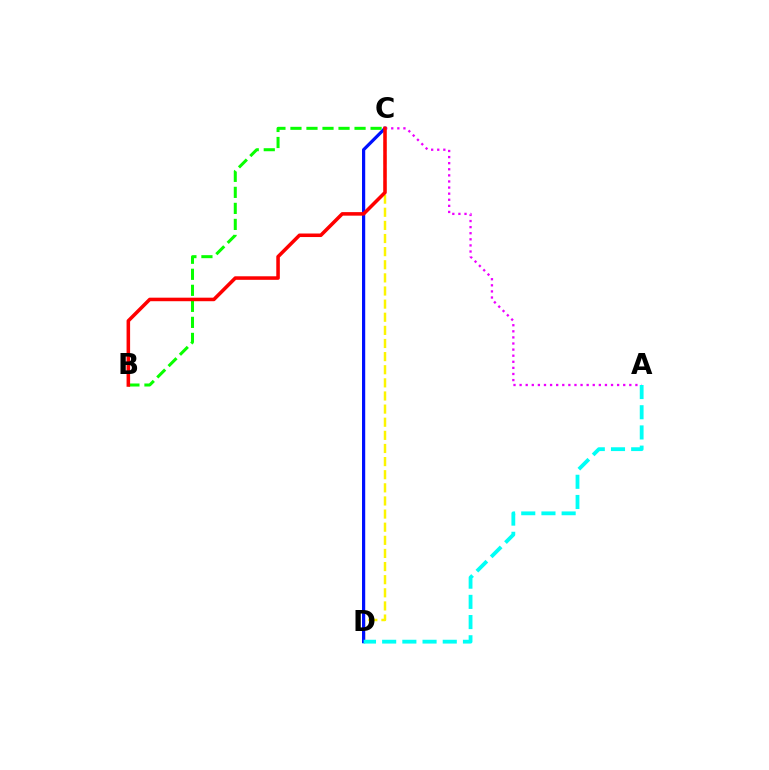{('C', 'D'): [{'color': '#fcf500', 'line_style': 'dashed', 'thickness': 1.78}, {'color': '#0010ff', 'line_style': 'solid', 'thickness': 2.31}], ('B', 'C'): [{'color': '#08ff00', 'line_style': 'dashed', 'thickness': 2.18}, {'color': '#ff0000', 'line_style': 'solid', 'thickness': 2.55}], ('A', 'C'): [{'color': '#ee00ff', 'line_style': 'dotted', 'thickness': 1.66}], ('A', 'D'): [{'color': '#00fff6', 'line_style': 'dashed', 'thickness': 2.74}]}